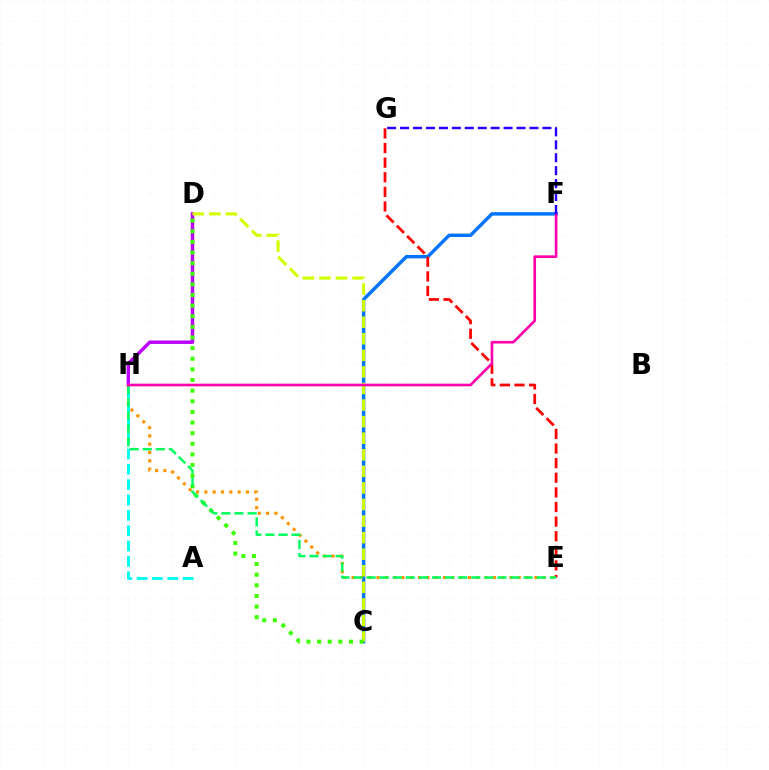{('C', 'F'): [{'color': '#0074ff', 'line_style': 'solid', 'thickness': 2.47}], ('D', 'H'): [{'color': '#b900ff', 'line_style': 'solid', 'thickness': 2.48}], ('C', 'D'): [{'color': '#d1ff00', 'line_style': 'dashed', 'thickness': 2.25}, {'color': '#3dff00', 'line_style': 'dotted', 'thickness': 2.89}], ('E', 'H'): [{'color': '#ff9400', 'line_style': 'dotted', 'thickness': 2.26}, {'color': '#00ff5c', 'line_style': 'dashed', 'thickness': 1.78}], ('A', 'H'): [{'color': '#00fff6', 'line_style': 'dashed', 'thickness': 2.09}], ('E', 'G'): [{'color': '#ff0000', 'line_style': 'dashed', 'thickness': 1.98}], ('F', 'H'): [{'color': '#ff00ac', 'line_style': 'solid', 'thickness': 1.91}], ('F', 'G'): [{'color': '#2500ff', 'line_style': 'dashed', 'thickness': 1.76}]}